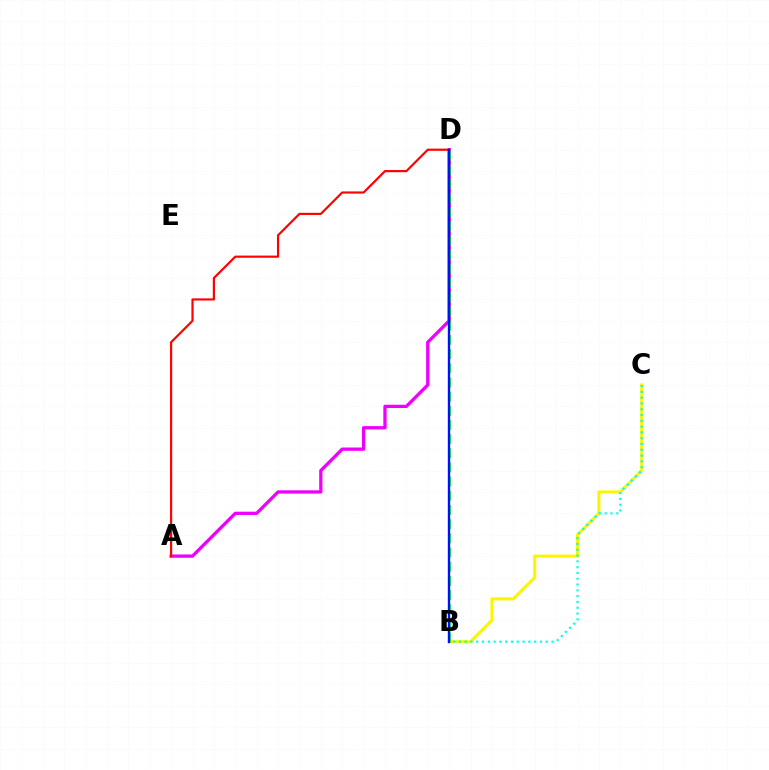{('A', 'D'): [{'color': '#ee00ff', 'line_style': 'solid', 'thickness': 2.38}, {'color': '#ff0000', 'line_style': 'solid', 'thickness': 1.56}], ('B', 'C'): [{'color': '#fcf500', 'line_style': 'solid', 'thickness': 2.21}, {'color': '#00fff6', 'line_style': 'dotted', 'thickness': 1.57}], ('B', 'D'): [{'color': '#08ff00', 'line_style': 'dashed', 'thickness': 1.93}, {'color': '#0010ff', 'line_style': 'solid', 'thickness': 1.71}]}